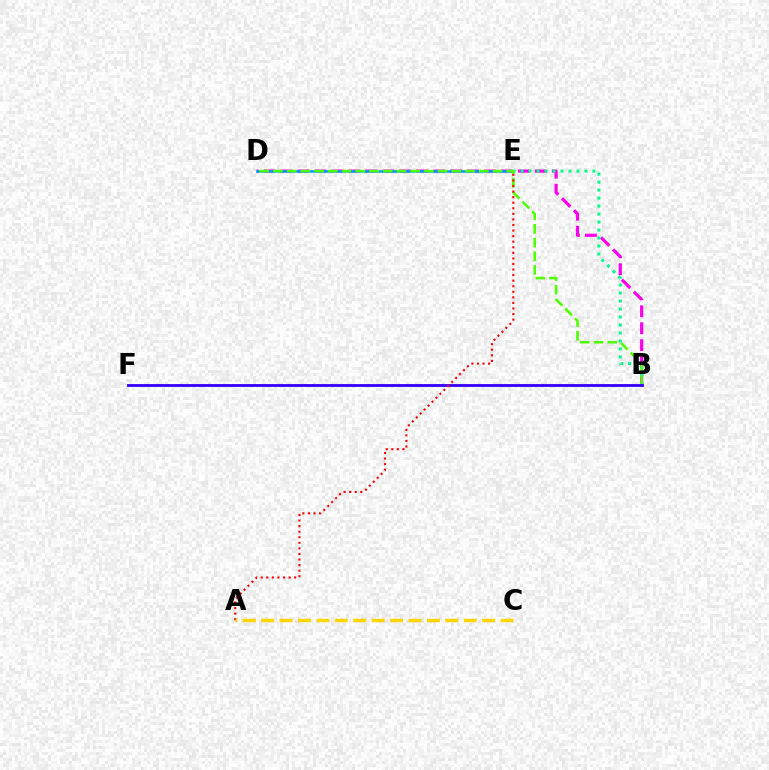{('B', 'D'): [{'color': '#ff00ed', 'line_style': 'dashed', 'thickness': 2.3}, {'color': '#4fff00', 'line_style': 'dashed', 'thickness': 1.86}], ('D', 'E'): [{'color': '#009eff', 'line_style': 'solid', 'thickness': 1.81}], ('B', 'E'): [{'color': '#00ff86', 'line_style': 'dotted', 'thickness': 2.17}], ('B', 'F'): [{'color': '#3700ff', 'line_style': 'solid', 'thickness': 2.04}], ('A', 'E'): [{'color': '#ff0000', 'line_style': 'dotted', 'thickness': 1.51}], ('A', 'C'): [{'color': '#ffd500', 'line_style': 'dashed', 'thickness': 2.5}]}